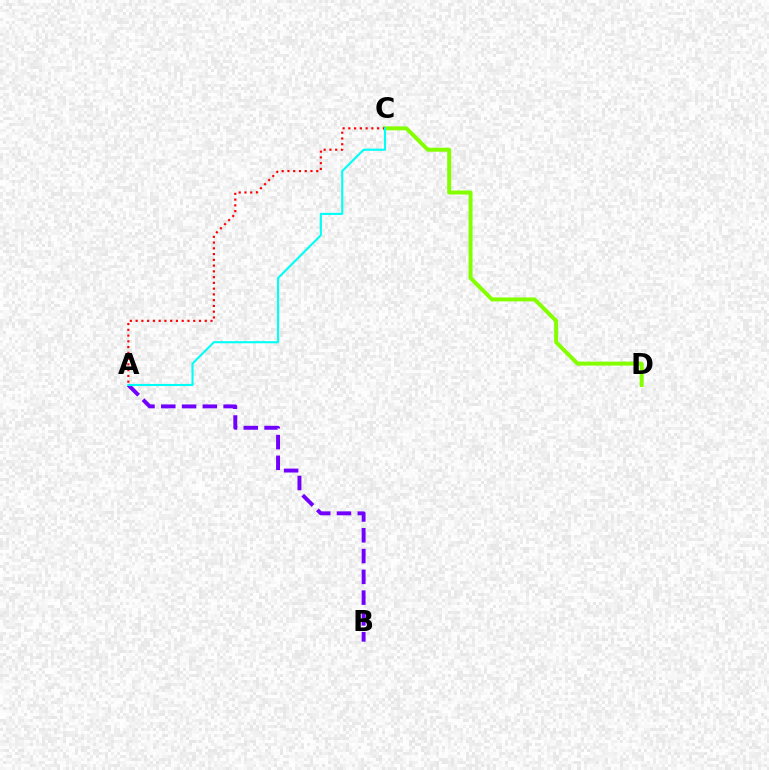{('C', 'D'): [{'color': '#84ff00', 'line_style': 'solid', 'thickness': 2.86}], ('A', 'B'): [{'color': '#7200ff', 'line_style': 'dashed', 'thickness': 2.82}], ('A', 'C'): [{'color': '#ff0000', 'line_style': 'dotted', 'thickness': 1.56}, {'color': '#00fff6', 'line_style': 'solid', 'thickness': 1.52}]}